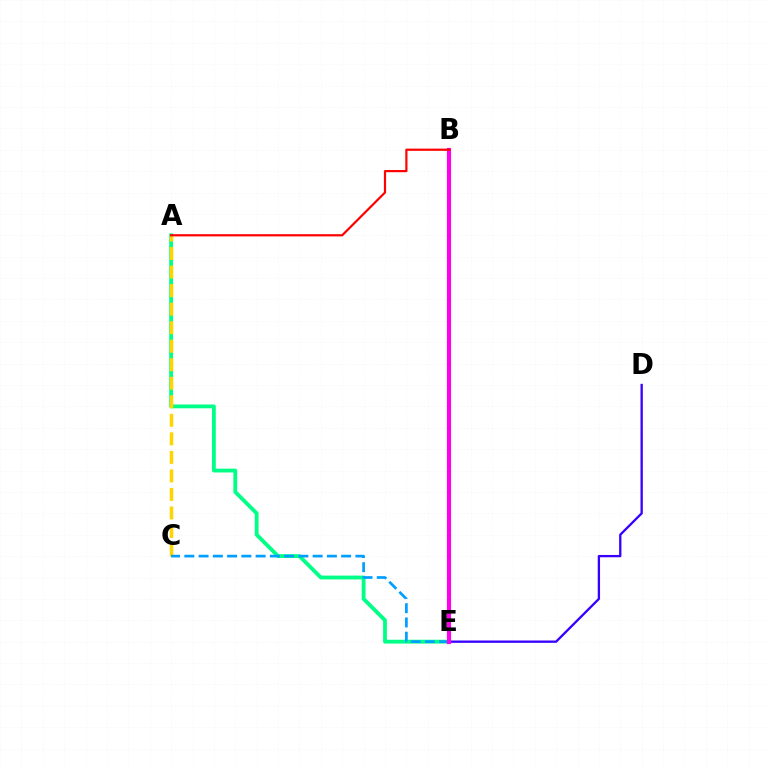{('B', 'E'): [{'color': '#4fff00', 'line_style': 'dashed', 'thickness': 1.85}, {'color': '#ff00ed', 'line_style': 'solid', 'thickness': 2.97}], ('A', 'E'): [{'color': '#00ff86', 'line_style': 'solid', 'thickness': 2.75}], ('A', 'C'): [{'color': '#ffd500', 'line_style': 'dashed', 'thickness': 2.52}], ('D', 'E'): [{'color': '#3700ff', 'line_style': 'solid', 'thickness': 1.67}], ('C', 'E'): [{'color': '#009eff', 'line_style': 'dashed', 'thickness': 1.94}], ('A', 'B'): [{'color': '#ff0000', 'line_style': 'solid', 'thickness': 1.58}]}